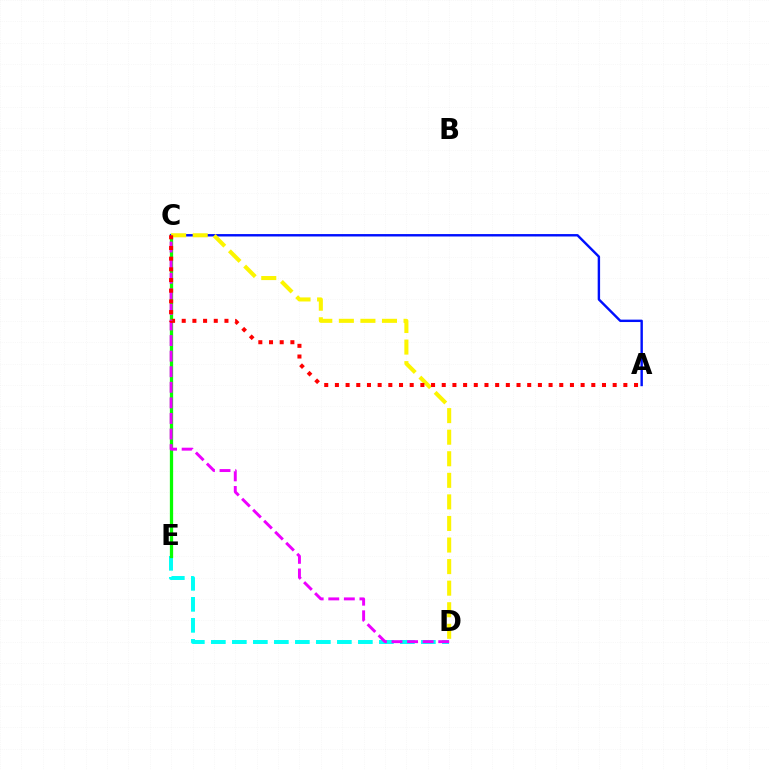{('D', 'E'): [{'color': '#00fff6', 'line_style': 'dashed', 'thickness': 2.85}], ('C', 'E'): [{'color': '#08ff00', 'line_style': 'solid', 'thickness': 2.36}], ('C', 'D'): [{'color': '#ee00ff', 'line_style': 'dashed', 'thickness': 2.12}, {'color': '#fcf500', 'line_style': 'dashed', 'thickness': 2.93}], ('A', 'C'): [{'color': '#0010ff', 'line_style': 'solid', 'thickness': 1.74}, {'color': '#ff0000', 'line_style': 'dotted', 'thickness': 2.9}]}